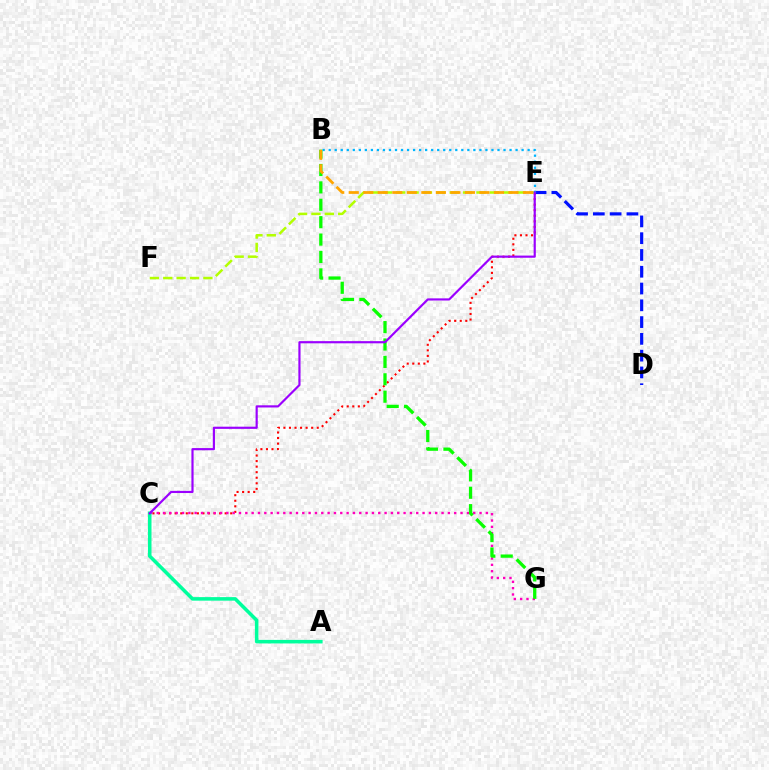{('D', 'E'): [{'color': '#0010ff', 'line_style': 'dashed', 'thickness': 2.28}], ('C', 'E'): [{'color': '#ff0000', 'line_style': 'dotted', 'thickness': 1.51}, {'color': '#9b00ff', 'line_style': 'solid', 'thickness': 1.57}], ('C', 'G'): [{'color': '#ff00bd', 'line_style': 'dotted', 'thickness': 1.72}], ('E', 'F'): [{'color': '#b3ff00', 'line_style': 'dashed', 'thickness': 1.82}], ('B', 'G'): [{'color': '#08ff00', 'line_style': 'dashed', 'thickness': 2.36}], ('B', 'E'): [{'color': '#00b5ff', 'line_style': 'dotted', 'thickness': 1.64}, {'color': '#ffa500', 'line_style': 'dashed', 'thickness': 1.97}], ('A', 'C'): [{'color': '#00ff9d', 'line_style': 'solid', 'thickness': 2.55}]}